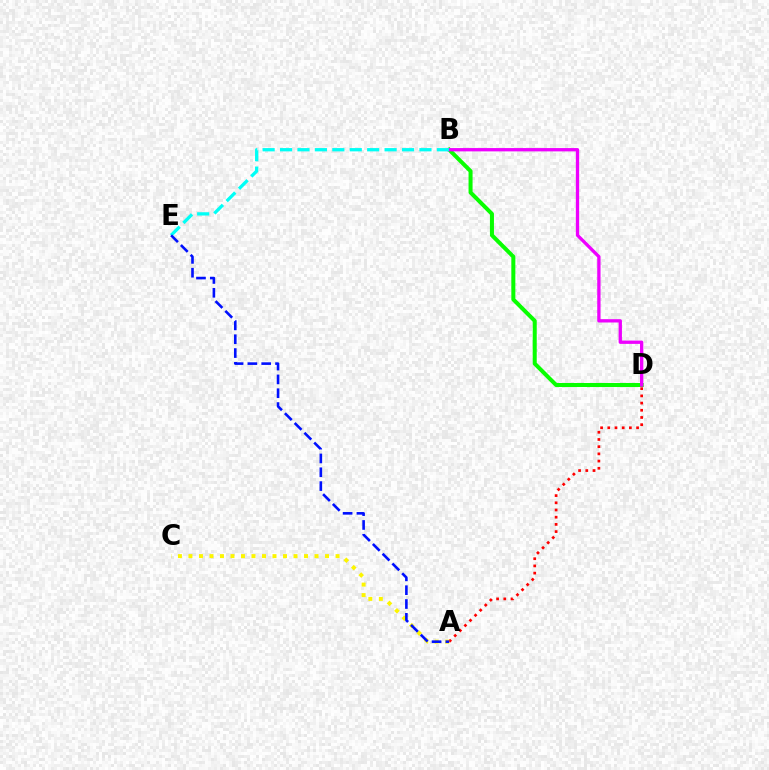{('B', 'D'): [{'color': '#08ff00', 'line_style': 'solid', 'thickness': 2.89}, {'color': '#ee00ff', 'line_style': 'solid', 'thickness': 2.38}], ('A', 'D'): [{'color': '#ff0000', 'line_style': 'dotted', 'thickness': 1.96}], ('A', 'C'): [{'color': '#fcf500', 'line_style': 'dotted', 'thickness': 2.85}], ('B', 'E'): [{'color': '#00fff6', 'line_style': 'dashed', 'thickness': 2.37}], ('A', 'E'): [{'color': '#0010ff', 'line_style': 'dashed', 'thickness': 1.88}]}